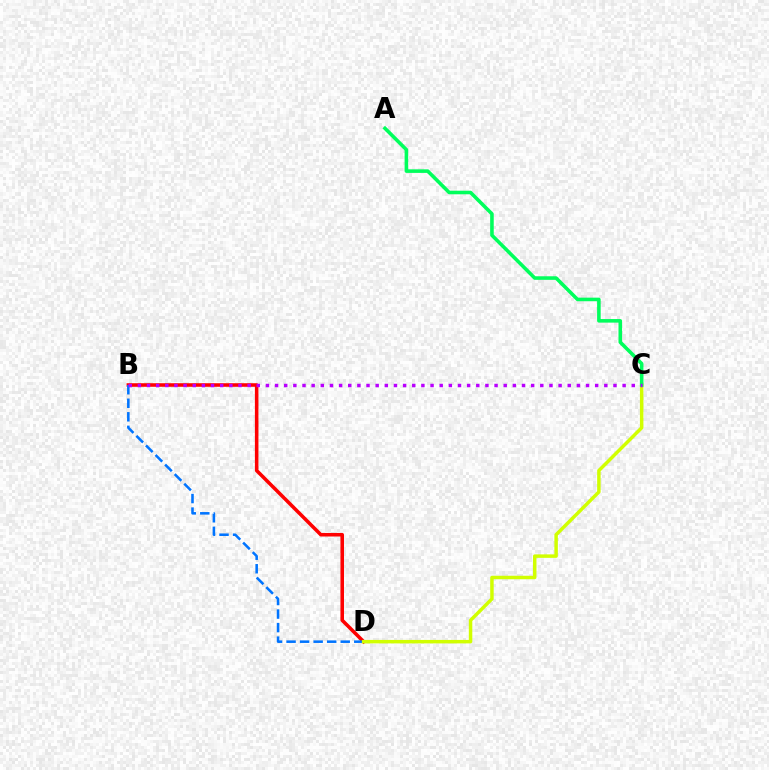{('B', 'D'): [{'color': '#ff0000', 'line_style': 'solid', 'thickness': 2.56}, {'color': '#0074ff', 'line_style': 'dashed', 'thickness': 1.84}], ('C', 'D'): [{'color': '#d1ff00', 'line_style': 'solid', 'thickness': 2.5}], ('A', 'C'): [{'color': '#00ff5c', 'line_style': 'solid', 'thickness': 2.58}], ('B', 'C'): [{'color': '#b900ff', 'line_style': 'dotted', 'thickness': 2.48}]}